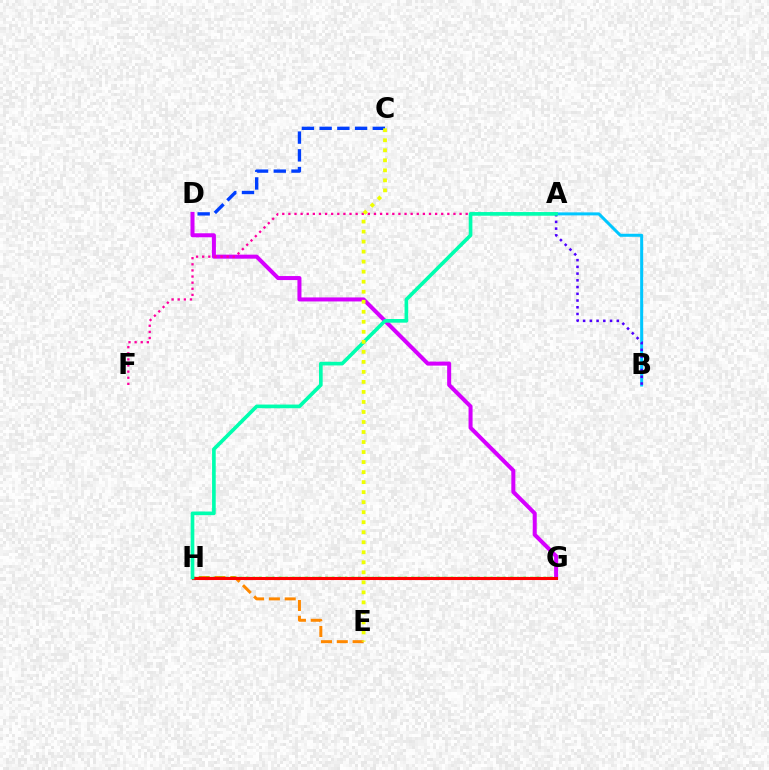{('E', 'H'): [{'color': '#ff8800', 'line_style': 'dashed', 'thickness': 2.15}], ('A', 'B'): [{'color': '#00c7ff', 'line_style': 'solid', 'thickness': 2.17}, {'color': '#4f00ff', 'line_style': 'dotted', 'thickness': 1.83}], ('G', 'H'): [{'color': '#66ff00', 'line_style': 'dashed', 'thickness': 1.65}, {'color': '#00ff27', 'line_style': 'dotted', 'thickness': 1.8}, {'color': '#ff0000', 'line_style': 'solid', 'thickness': 2.22}], ('D', 'G'): [{'color': '#d600ff', 'line_style': 'solid', 'thickness': 2.89}], ('C', 'D'): [{'color': '#003fff', 'line_style': 'dashed', 'thickness': 2.41}], ('A', 'F'): [{'color': '#ff00a0', 'line_style': 'dotted', 'thickness': 1.66}], ('A', 'H'): [{'color': '#00ffaf', 'line_style': 'solid', 'thickness': 2.63}], ('C', 'E'): [{'color': '#eeff00', 'line_style': 'dotted', 'thickness': 2.72}]}